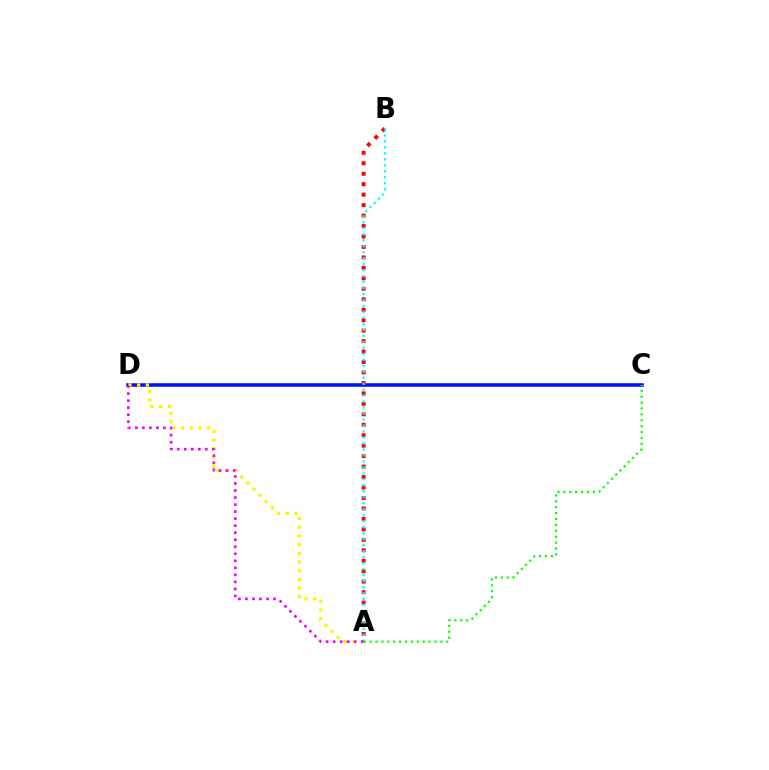{('C', 'D'): [{'color': '#0010ff', 'line_style': 'solid', 'thickness': 2.56}], ('A', 'D'): [{'color': '#fcf500', 'line_style': 'dotted', 'thickness': 2.36}, {'color': '#ee00ff', 'line_style': 'dotted', 'thickness': 1.91}], ('A', 'B'): [{'color': '#ff0000', 'line_style': 'dotted', 'thickness': 2.84}, {'color': '#00fff6', 'line_style': 'dotted', 'thickness': 1.62}], ('A', 'C'): [{'color': '#08ff00', 'line_style': 'dotted', 'thickness': 1.6}]}